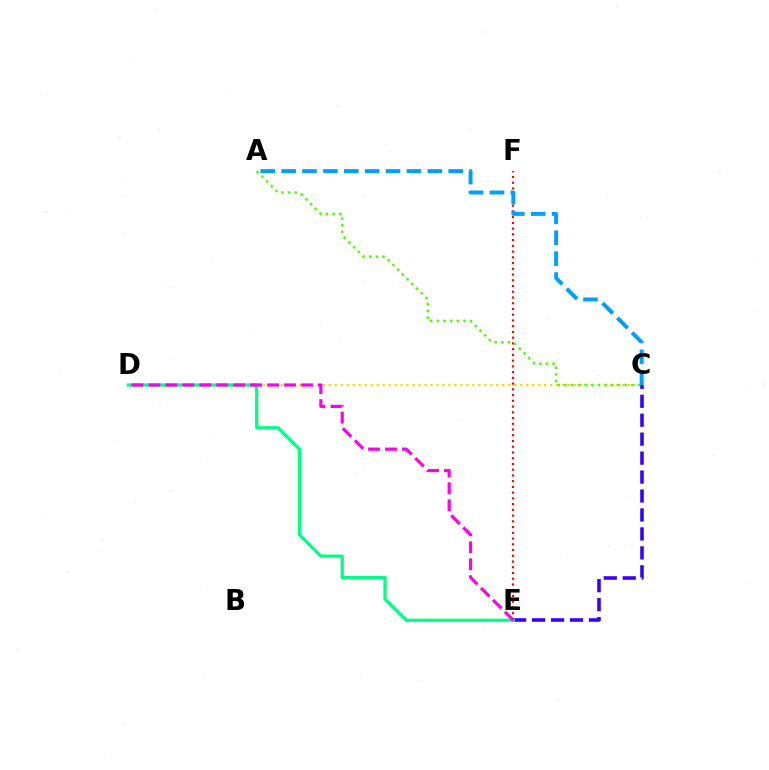{('C', 'D'): [{'color': '#ffd500', 'line_style': 'dotted', 'thickness': 1.63}], ('C', 'E'): [{'color': '#3700ff', 'line_style': 'dashed', 'thickness': 2.57}], ('E', 'F'): [{'color': '#ff0000', 'line_style': 'dotted', 'thickness': 1.56}], ('D', 'E'): [{'color': '#00ff86', 'line_style': 'solid', 'thickness': 2.32}, {'color': '#ff00ed', 'line_style': 'dashed', 'thickness': 2.3}], ('A', 'C'): [{'color': '#4fff00', 'line_style': 'dotted', 'thickness': 1.81}, {'color': '#009eff', 'line_style': 'dashed', 'thickness': 2.84}]}